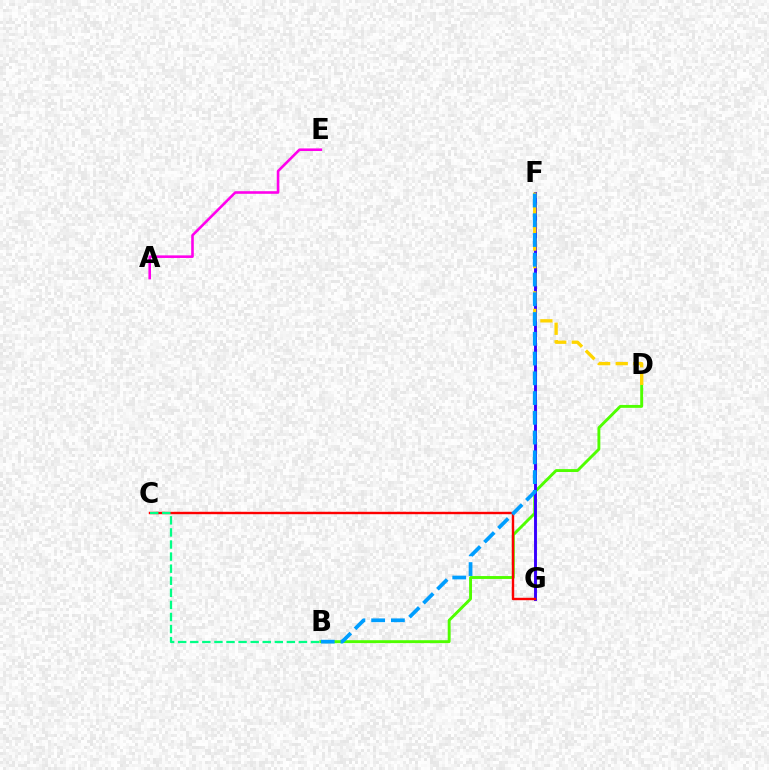{('B', 'D'): [{'color': '#4fff00', 'line_style': 'solid', 'thickness': 2.09}], ('A', 'E'): [{'color': '#ff00ed', 'line_style': 'solid', 'thickness': 1.87}], ('F', 'G'): [{'color': '#3700ff', 'line_style': 'solid', 'thickness': 2.1}], ('D', 'F'): [{'color': '#ffd500', 'line_style': 'dashed', 'thickness': 2.39}], ('C', 'G'): [{'color': '#ff0000', 'line_style': 'solid', 'thickness': 1.73}], ('B', 'F'): [{'color': '#009eff', 'line_style': 'dashed', 'thickness': 2.68}], ('B', 'C'): [{'color': '#00ff86', 'line_style': 'dashed', 'thickness': 1.64}]}